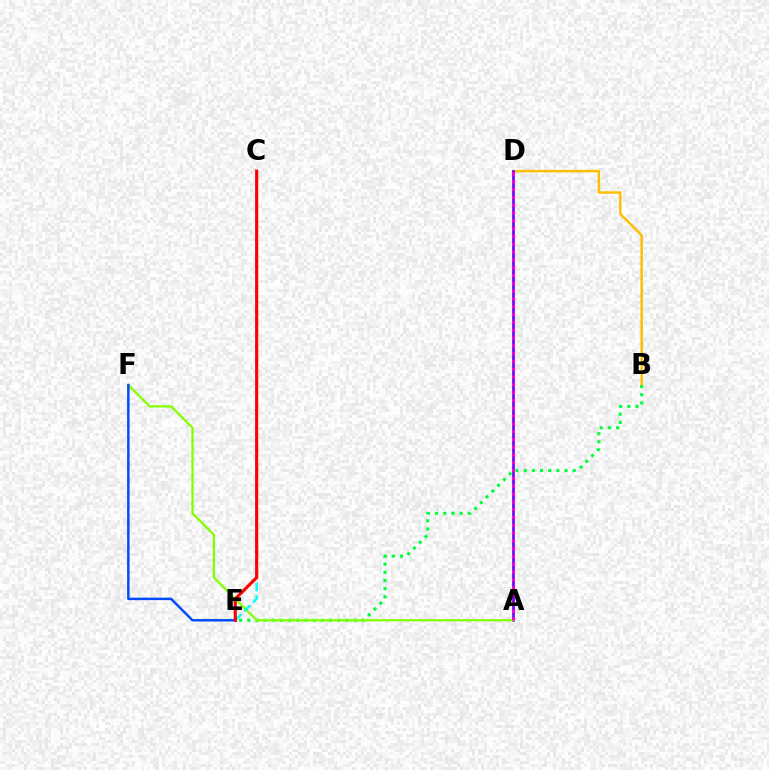{('B', 'D'): [{'color': '#ffbd00', 'line_style': 'solid', 'thickness': 1.76}], ('A', 'D'): [{'color': '#7200ff', 'line_style': 'solid', 'thickness': 1.93}, {'color': '#ff00cf', 'line_style': 'dotted', 'thickness': 2.12}], ('B', 'E'): [{'color': '#00ff39', 'line_style': 'dotted', 'thickness': 2.22}], ('A', 'F'): [{'color': '#84ff00', 'line_style': 'solid', 'thickness': 1.63}], ('C', 'E'): [{'color': '#00fff6', 'line_style': 'dashed', 'thickness': 1.71}, {'color': '#ff0000', 'line_style': 'solid', 'thickness': 2.25}], ('E', 'F'): [{'color': '#004bff', 'line_style': 'solid', 'thickness': 1.78}]}